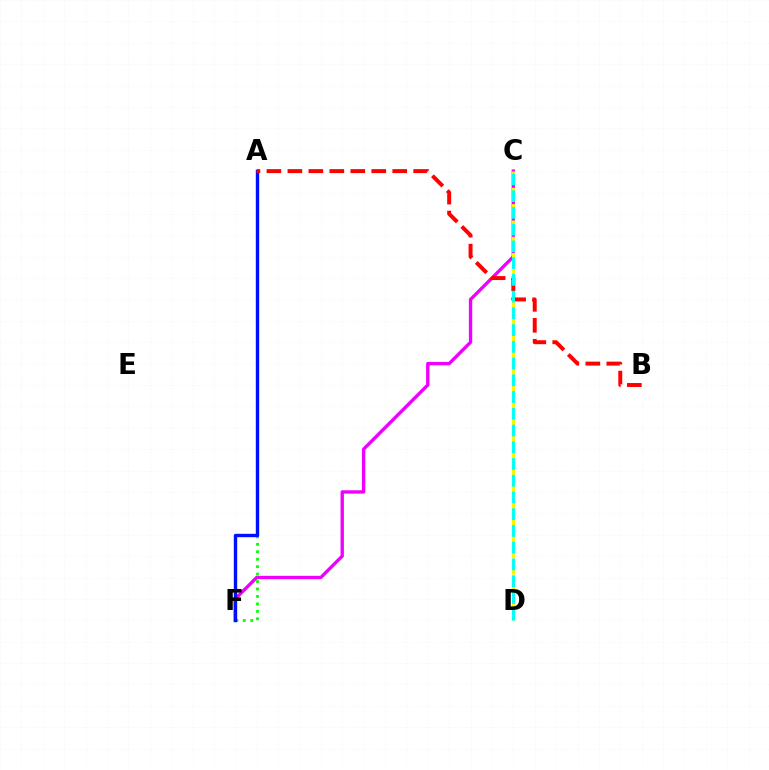{('C', 'F'): [{'color': '#ee00ff', 'line_style': 'solid', 'thickness': 2.41}], ('A', 'F'): [{'color': '#08ff00', 'line_style': 'dotted', 'thickness': 2.02}, {'color': '#0010ff', 'line_style': 'solid', 'thickness': 2.43}], ('C', 'D'): [{'color': '#fcf500', 'line_style': 'dashed', 'thickness': 2.22}, {'color': '#00fff6', 'line_style': 'dashed', 'thickness': 2.27}], ('A', 'B'): [{'color': '#ff0000', 'line_style': 'dashed', 'thickness': 2.85}]}